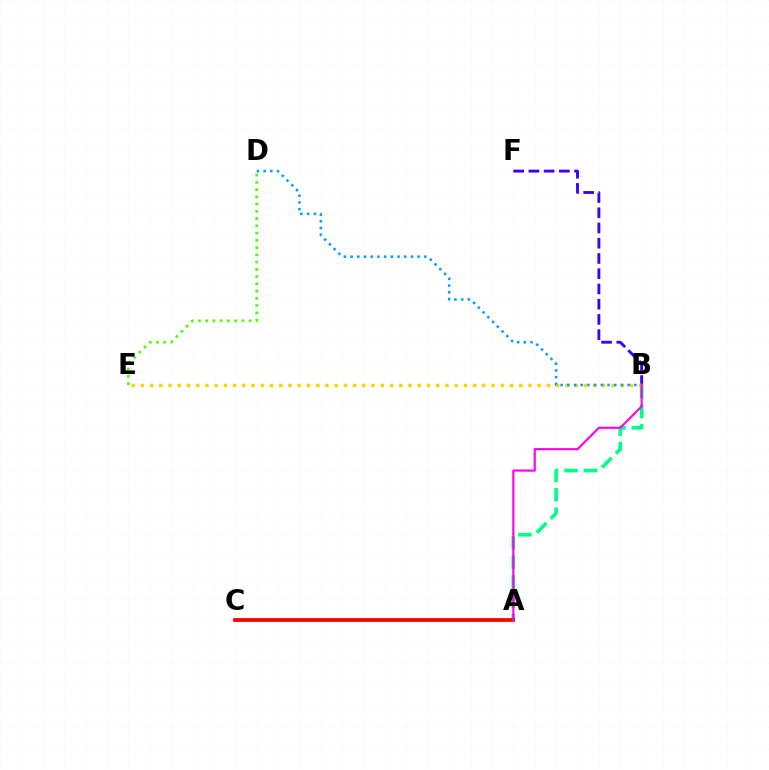{('A', 'B'): [{'color': '#00ff86', 'line_style': 'dashed', 'thickness': 2.65}, {'color': '#ff00ed', 'line_style': 'solid', 'thickness': 1.54}], ('B', 'F'): [{'color': '#3700ff', 'line_style': 'dashed', 'thickness': 2.07}], ('B', 'E'): [{'color': '#ffd500', 'line_style': 'dotted', 'thickness': 2.51}], ('D', 'E'): [{'color': '#4fff00', 'line_style': 'dotted', 'thickness': 1.97}], ('B', 'D'): [{'color': '#009eff', 'line_style': 'dotted', 'thickness': 1.82}], ('A', 'C'): [{'color': '#ff0000', 'line_style': 'solid', 'thickness': 2.71}]}